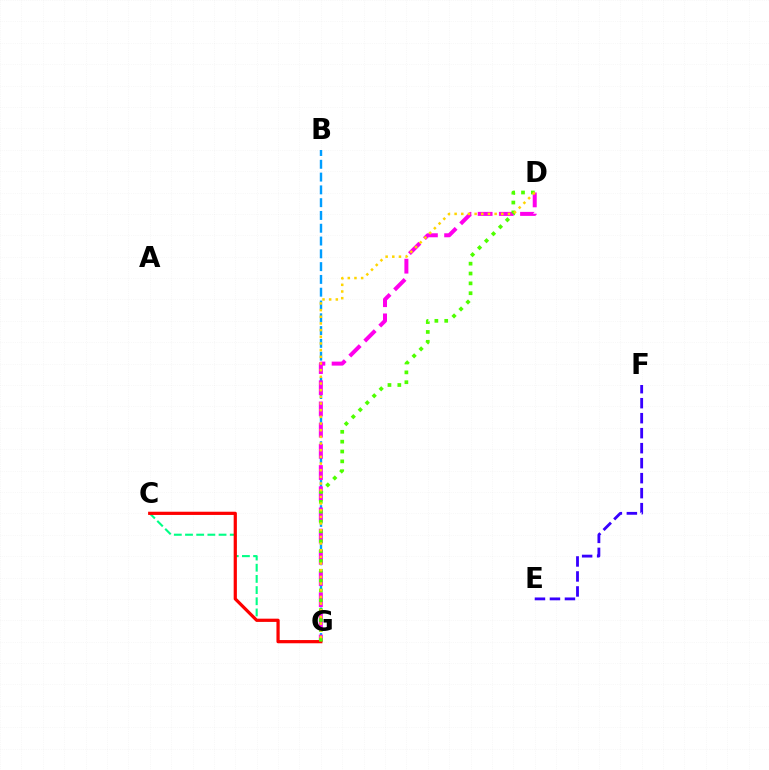{('B', 'G'): [{'color': '#009eff', 'line_style': 'dashed', 'thickness': 1.74}], ('C', 'G'): [{'color': '#00ff86', 'line_style': 'dashed', 'thickness': 1.52}, {'color': '#ff0000', 'line_style': 'solid', 'thickness': 2.32}], ('D', 'G'): [{'color': '#ff00ed', 'line_style': 'dashed', 'thickness': 2.88}, {'color': '#4fff00', 'line_style': 'dotted', 'thickness': 2.68}, {'color': '#ffd500', 'line_style': 'dotted', 'thickness': 1.81}], ('E', 'F'): [{'color': '#3700ff', 'line_style': 'dashed', 'thickness': 2.04}]}